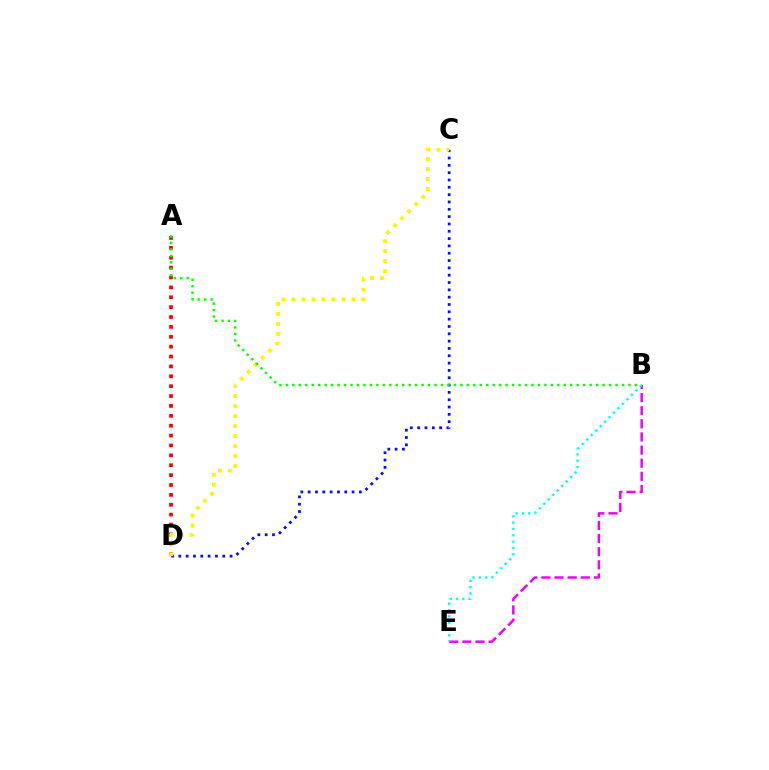{('B', 'E'): [{'color': '#ee00ff', 'line_style': 'dashed', 'thickness': 1.78}, {'color': '#00fff6', 'line_style': 'dotted', 'thickness': 1.72}], ('A', 'D'): [{'color': '#ff0000', 'line_style': 'dotted', 'thickness': 2.68}], ('C', 'D'): [{'color': '#0010ff', 'line_style': 'dotted', 'thickness': 1.99}, {'color': '#fcf500', 'line_style': 'dotted', 'thickness': 2.71}], ('A', 'B'): [{'color': '#08ff00', 'line_style': 'dotted', 'thickness': 1.76}]}